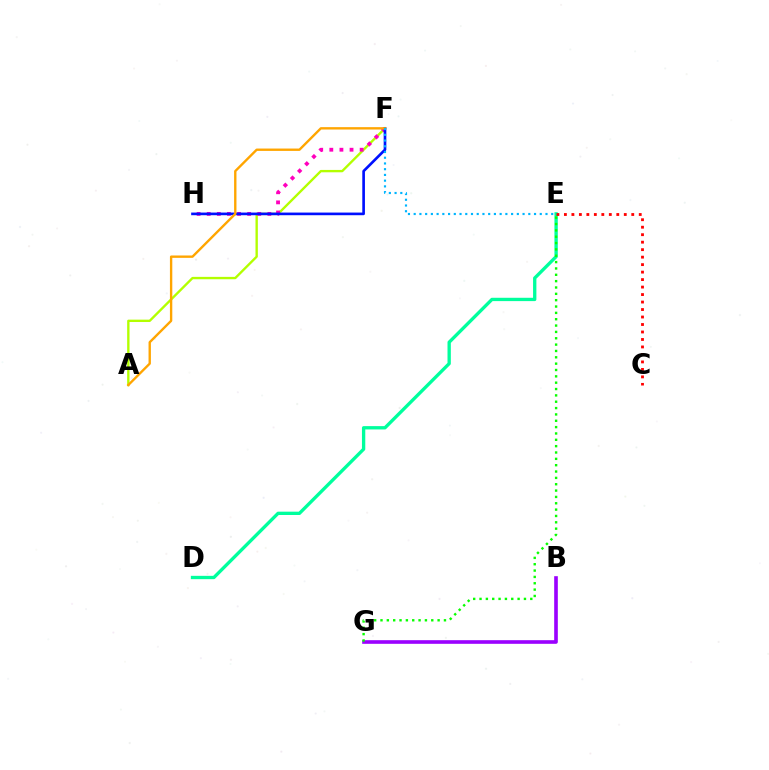{('A', 'F'): [{'color': '#b3ff00', 'line_style': 'solid', 'thickness': 1.7}, {'color': '#ffa500', 'line_style': 'solid', 'thickness': 1.71}], ('B', 'G'): [{'color': '#9b00ff', 'line_style': 'solid', 'thickness': 2.62}], ('F', 'H'): [{'color': '#ff00bd', 'line_style': 'dotted', 'thickness': 2.75}, {'color': '#0010ff', 'line_style': 'solid', 'thickness': 1.91}], ('D', 'E'): [{'color': '#00ff9d', 'line_style': 'solid', 'thickness': 2.4}], ('E', 'G'): [{'color': '#08ff00', 'line_style': 'dotted', 'thickness': 1.72}], ('E', 'F'): [{'color': '#00b5ff', 'line_style': 'dotted', 'thickness': 1.56}], ('C', 'E'): [{'color': '#ff0000', 'line_style': 'dotted', 'thickness': 2.03}]}